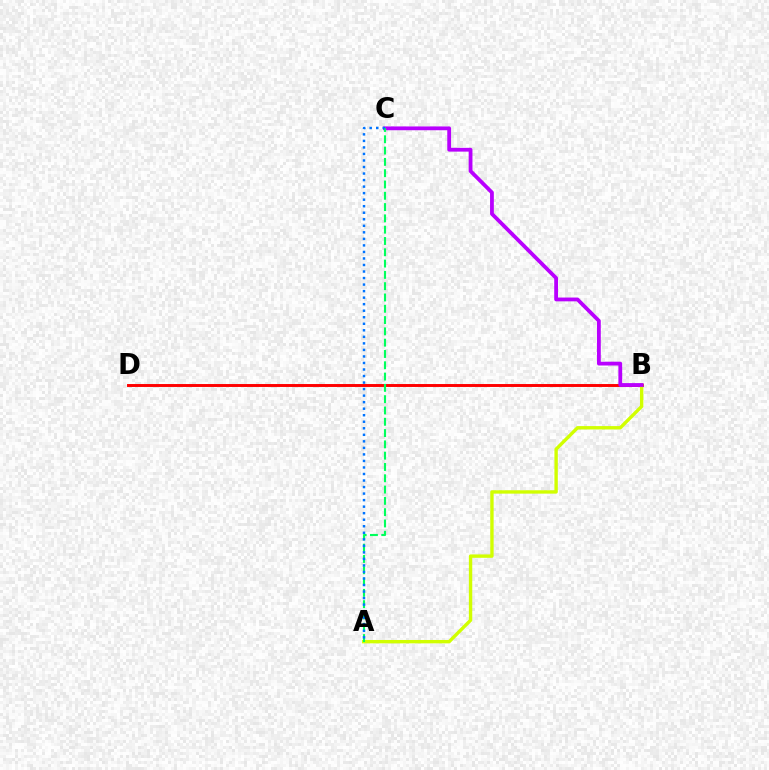{('B', 'D'): [{'color': '#ff0000', 'line_style': 'solid', 'thickness': 2.11}], ('A', 'B'): [{'color': '#d1ff00', 'line_style': 'solid', 'thickness': 2.44}], ('B', 'C'): [{'color': '#b900ff', 'line_style': 'solid', 'thickness': 2.73}], ('A', 'C'): [{'color': '#00ff5c', 'line_style': 'dashed', 'thickness': 1.54}, {'color': '#0074ff', 'line_style': 'dotted', 'thickness': 1.77}]}